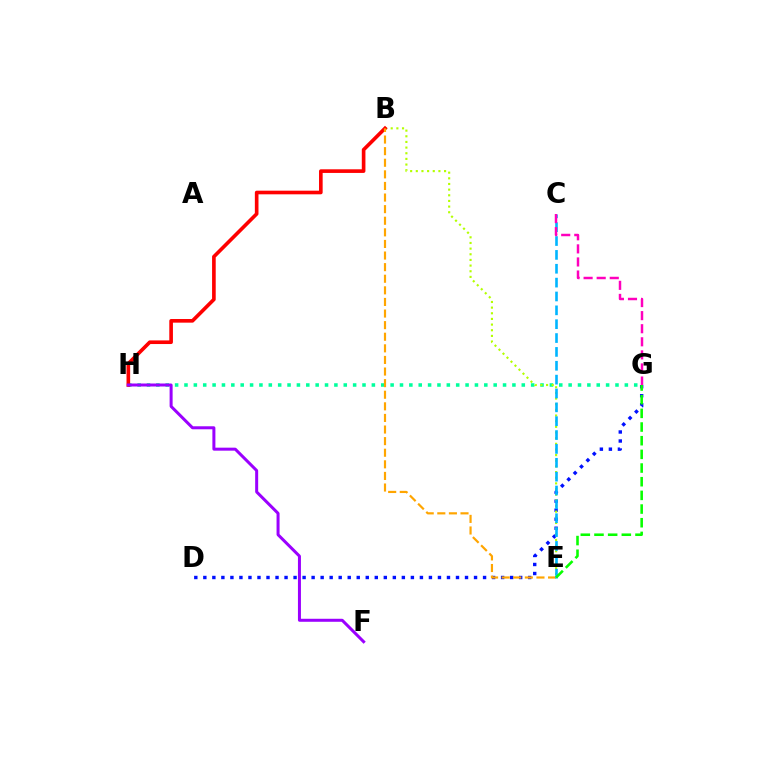{('G', 'H'): [{'color': '#00ff9d', 'line_style': 'dotted', 'thickness': 2.55}], ('D', 'G'): [{'color': '#0010ff', 'line_style': 'dotted', 'thickness': 2.45}], ('B', 'E'): [{'color': '#b3ff00', 'line_style': 'dotted', 'thickness': 1.54}, {'color': '#ffa500', 'line_style': 'dashed', 'thickness': 1.58}], ('B', 'H'): [{'color': '#ff0000', 'line_style': 'solid', 'thickness': 2.62}], ('F', 'H'): [{'color': '#9b00ff', 'line_style': 'solid', 'thickness': 2.16}], ('C', 'E'): [{'color': '#00b5ff', 'line_style': 'dashed', 'thickness': 1.88}], ('E', 'G'): [{'color': '#08ff00', 'line_style': 'dashed', 'thickness': 1.86}], ('C', 'G'): [{'color': '#ff00bd', 'line_style': 'dashed', 'thickness': 1.78}]}